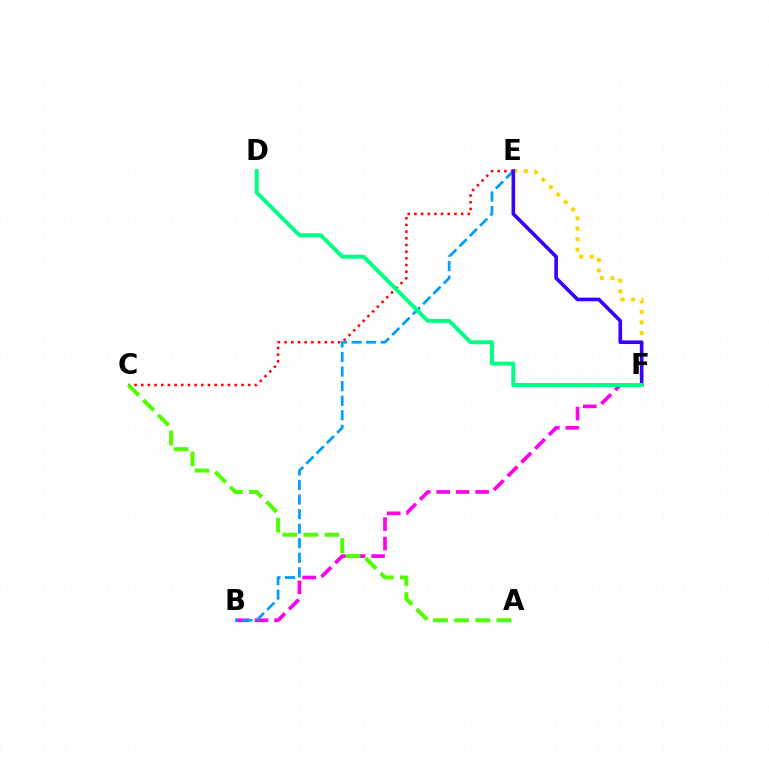{('B', 'F'): [{'color': '#ff00ed', 'line_style': 'dashed', 'thickness': 2.64}], ('C', 'E'): [{'color': '#ff0000', 'line_style': 'dotted', 'thickness': 1.82}], ('A', 'C'): [{'color': '#4fff00', 'line_style': 'dashed', 'thickness': 2.87}], ('B', 'E'): [{'color': '#009eff', 'line_style': 'dashed', 'thickness': 1.98}], ('E', 'F'): [{'color': '#ffd500', 'line_style': 'dotted', 'thickness': 2.86}, {'color': '#3700ff', 'line_style': 'solid', 'thickness': 2.6}], ('D', 'F'): [{'color': '#00ff86', 'line_style': 'solid', 'thickness': 2.86}]}